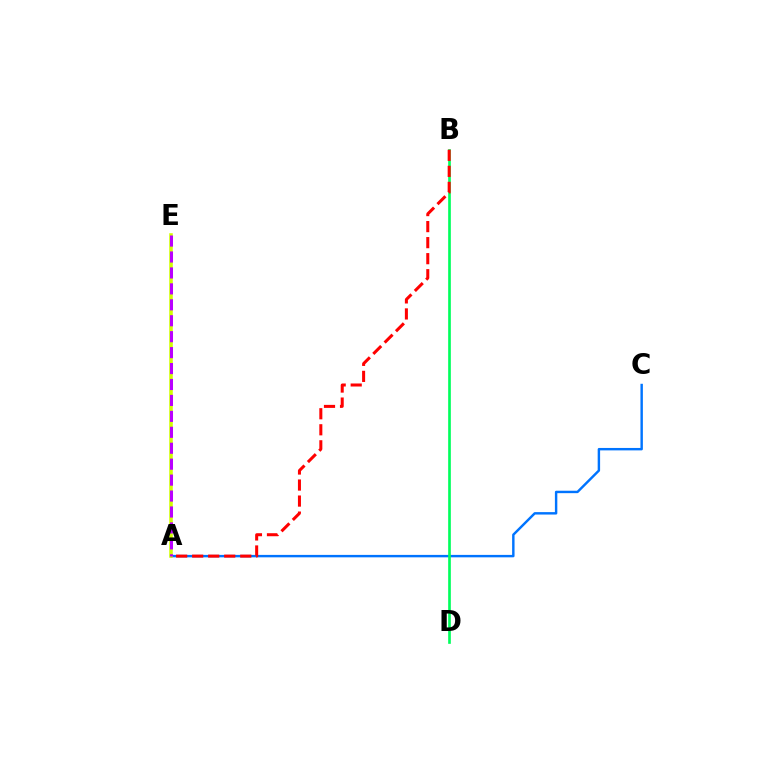{('A', 'C'): [{'color': '#0074ff', 'line_style': 'solid', 'thickness': 1.75}], ('A', 'E'): [{'color': '#d1ff00', 'line_style': 'solid', 'thickness': 2.56}, {'color': '#b900ff', 'line_style': 'dashed', 'thickness': 2.17}], ('B', 'D'): [{'color': '#00ff5c', 'line_style': 'solid', 'thickness': 1.92}], ('A', 'B'): [{'color': '#ff0000', 'line_style': 'dashed', 'thickness': 2.18}]}